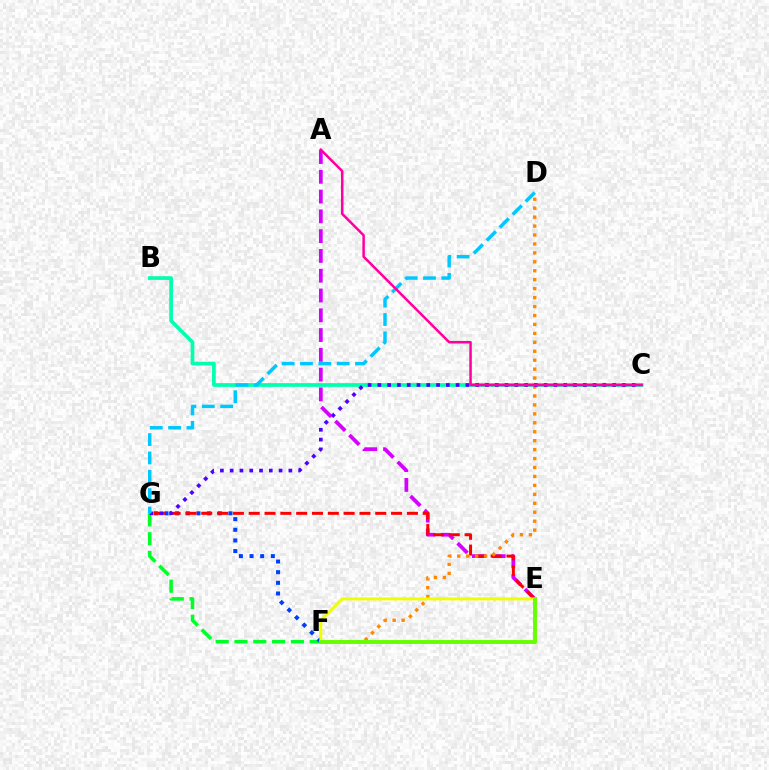{('F', 'G'): [{'color': '#00ff27', 'line_style': 'dashed', 'thickness': 2.55}, {'color': '#003fff', 'line_style': 'dotted', 'thickness': 2.89}], ('A', 'E'): [{'color': '#d600ff', 'line_style': 'dashed', 'thickness': 2.69}], ('B', 'C'): [{'color': '#00ffaf', 'line_style': 'solid', 'thickness': 2.67}], ('E', 'G'): [{'color': '#ff0000', 'line_style': 'dashed', 'thickness': 2.15}], ('D', 'F'): [{'color': '#ff8800', 'line_style': 'dotted', 'thickness': 2.43}], ('E', 'F'): [{'color': '#eeff00', 'line_style': 'solid', 'thickness': 2.11}, {'color': '#66ff00', 'line_style': 'solid', 'thickness': 2.81}], ('C', 'G'): [{'color': '#4f00ff', 'line_style': 'dotted', 'thickness': 2.66}], ('D', 'G'): [{'color': '#00c7ff', 'line_style': 'dashed', 'thickness': 2.49}], ('A', 'C'): [{'color': '#ff00a0', 'line_style': 'solid', 'thickness': 1.81}]}